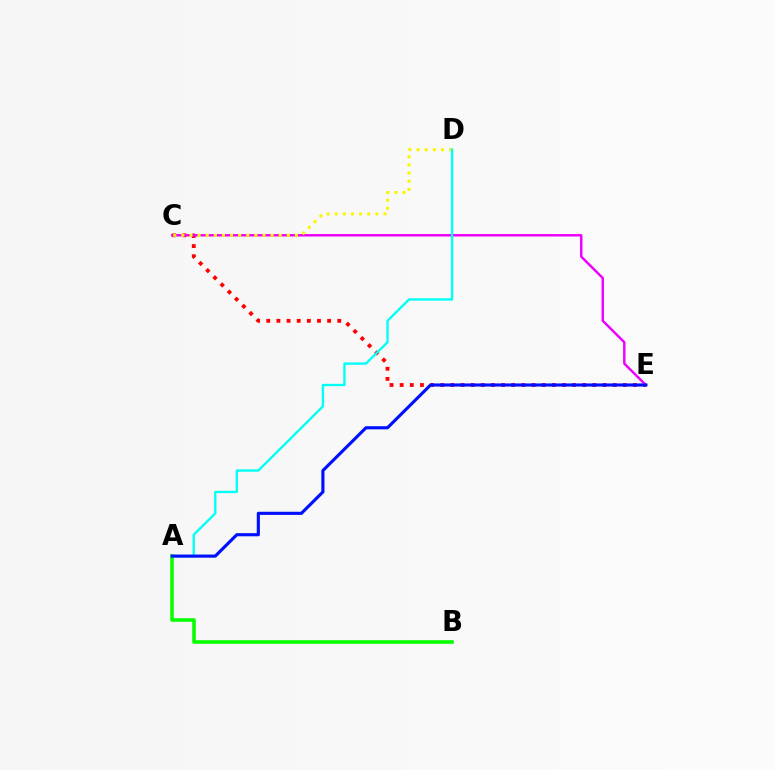{('C', 'E'): [{'color': '#ff0000', 'line_style': 'dotted', 'thickness': 2.76}, {'color': '#ee00ff', 'line_style': 'solid', 'thickness': 1.77}], ('A', 'B'): [{'color': '#08ff00', 'line_style': 'solid', 'thickness': 2.58}], ('C', 'D'): [{'color': '#fcf500', 'line_style': 'dotted', 'thickness': 2.2}], ('A', 'D'): [{'color': '#00fff6', 'line_style': 'solid', 'thickness': 1.69}], ('A', 'E'): [{'color': '#0010ff', 'line_style': 'solid', 'thickness': 2.25}]}